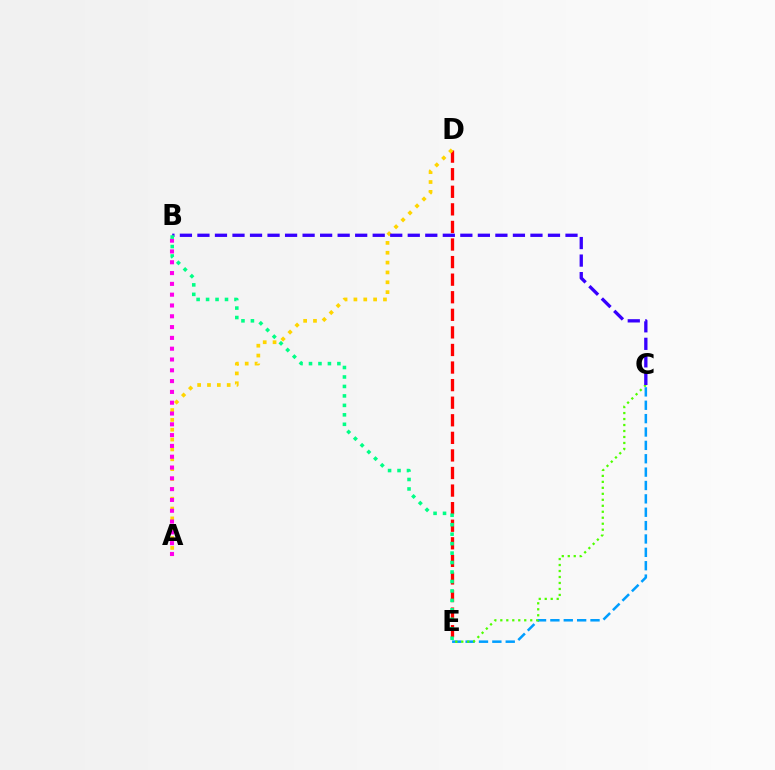{('C', 'E'): [{'color': '#009eff', 'line_style': 'dashed', 'thickness': 1.82}, {'color': '#4fff00', 'line_style': 'dotted', 'thickness': 1.63}], ('D', 'E'): [{'color': '#ff0000', 'line_style': 'dashed', 'thickness': 2.39}], ('A', 'D'): [{'color': '#ffd500', 'line_style': 'dotted', 'thickness': 2.68}], ('A', 'B'): [{'color': '#ff00ed', 'line_style': 'dotted', 'thickness': 2.94}], ('B', 'C'): [{'color': '#3700ff', 'line_style': 'dashed', 'thickness': 2.38}], ('B', 'E'): [{'color': '#00ff86', 'line_style': 'dotted', 'thickness': 2.57}]}